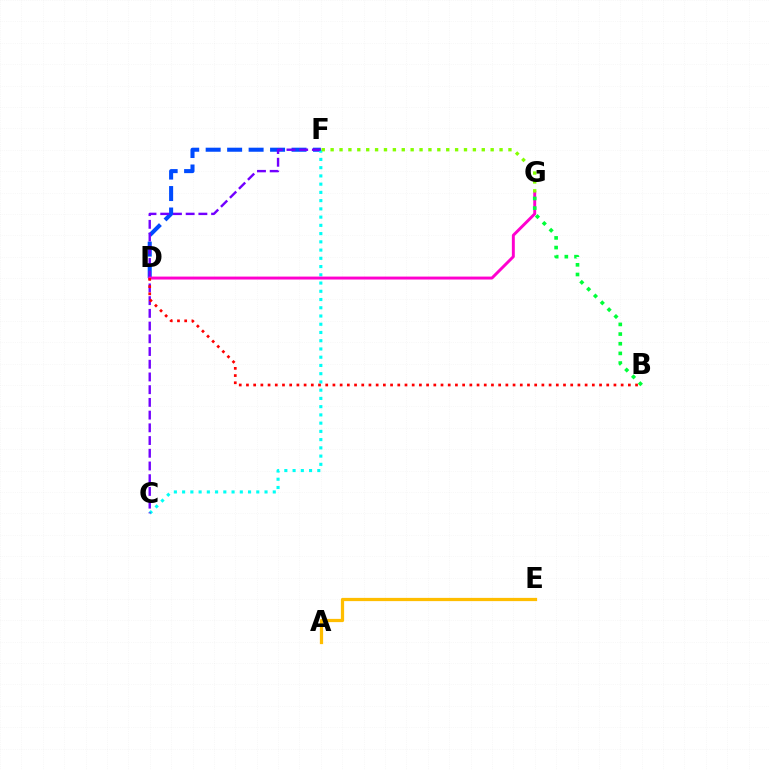{('D', 'F'): [{'color': '#004bff', 'line_style': 'dashed', 'thickness': 2.92}], ('C', 'F'): [{'color': '#00fff6', 'line_style': 'dotted', 'thickness': 2.24}, {'color': '#7200ff', 'line_style': 'dashed', 'thickness': 1.73}], ('D', 'G'): [{'color': '#ff00cf', 'line_style': 'solid', 'thickness': 2.12}], ('B', 'G'): [{'color': '#00ff39', 'line_style': 'dotted', 'thickness': 2.63}], ('B', 'D'): [{'color': '#ff0000', 'line_style': 'dotted', 'thickness': 1.96}], ('F', 'G'): [{'color': '#84ff00', 'line_style': 'dotted', 'thickness': 2.42}], ('A', 'E'): [{'color': '#ffbd00', 'line_style': 'solid', 'thickness': 2.33}]}